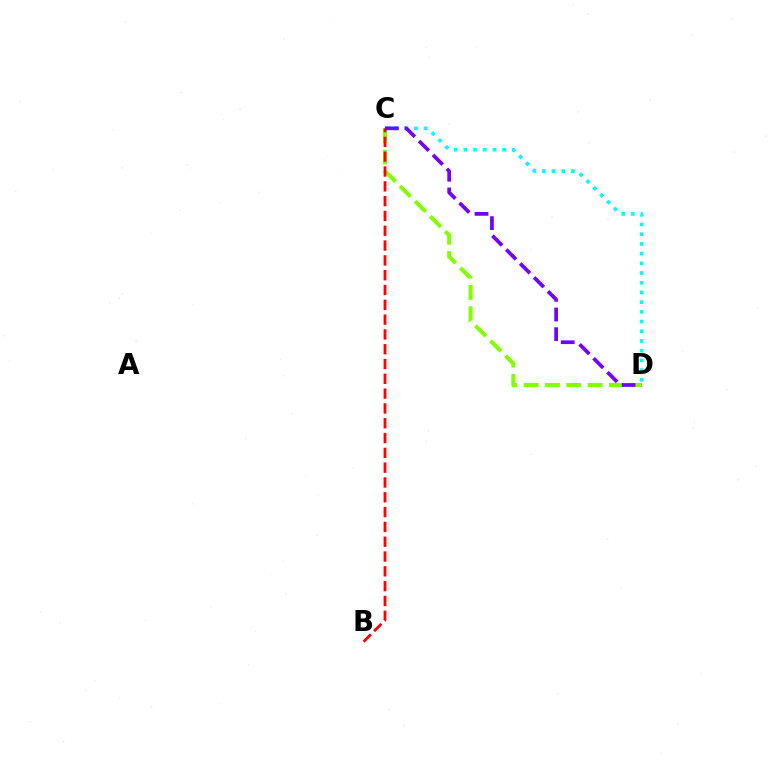{('C', 'D'): [{'color': '#84ff00', 'line_style': 'dashed', 'thickness': 2.9}, {'color': '#00fff6', 'line_style': 'dotted', 'thickness': 2.64}, {'color': '#7200ff', 'line_style': 'dashed', 'thickness': 2.67}], ('B', 'C'): [{'color': '#ff0000', 'line_style': 'dashed', 'thickness': 2.01}]}